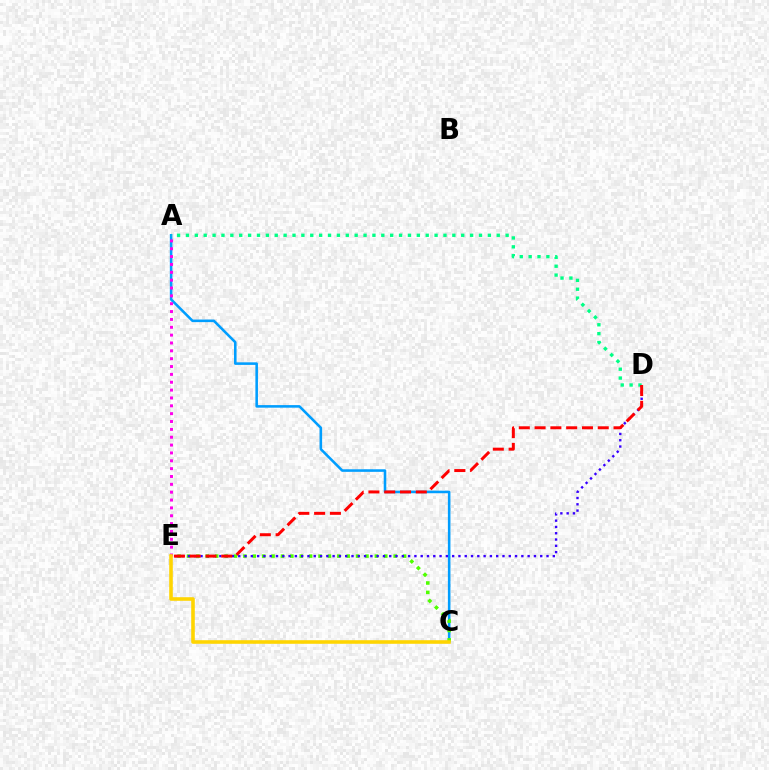{('A', 'C'): [{'color': '#009eff', 'line_style': 'solid', 'thickness': 1.85}], ('C', 'E'): [{'color': '#4fff00', 'line_style': 'dotted', 'thickness': 2.55}, {'color': '#ffd500', 'line_style': 'solid', 'thickness': 2.58}], ('A', 'E'): [{'color': '#ff00ed', 'line_style': 'dotted', 'thickness': 2.13}], ('A', 'D'): [{'color': '#00ff86', 'line_style': 'dotted', 'thickness': 2.41}], ('D', 'E'): [{'color': '#3700ff', 'line_style': 'dotted', 'thickness': 1.71}, {'color': '#ff0000', 'line_style': 'dashed', 'thickness': 2.15}]}